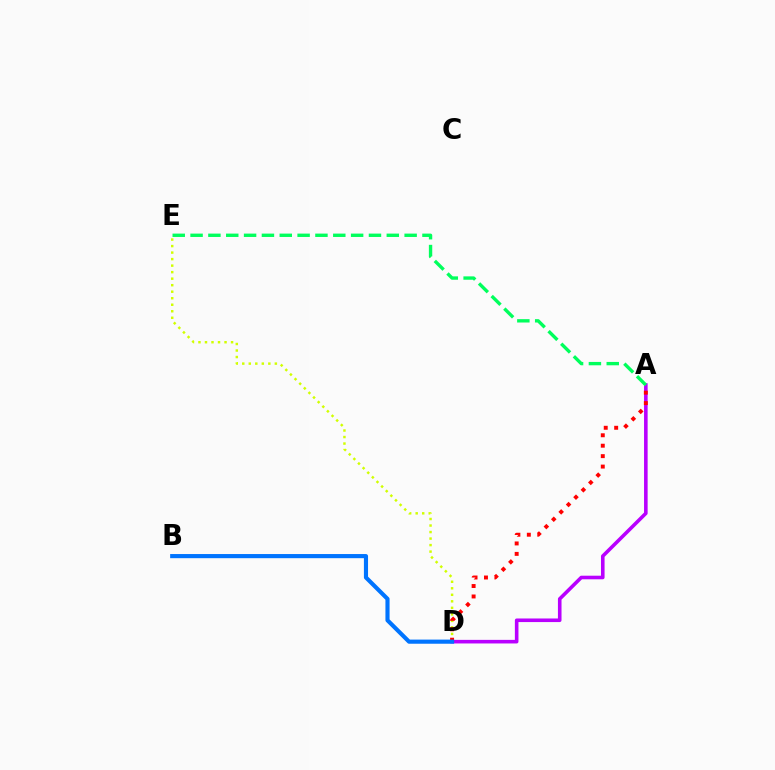{('A', 'D'): [{'color': '#b900ff', 'line_style': 'solid', 'thickness': 2.59}, {'color': '#ff0000', 'line_style': 'dotted', 'thickness': 2.84}], ('D', 'E'): [{'color': '#d1ff00', 'line_style': 'dotted', 'thickness': 1.77}], ('A', 'E'): [{'color': '#00ff5c', 'line_style': 'dashed', 'thickness': 2.42}], ('B', 'D'): [{'color': '#0074ff', 'line_style': 'solid', 'thickness': 2.98}]}